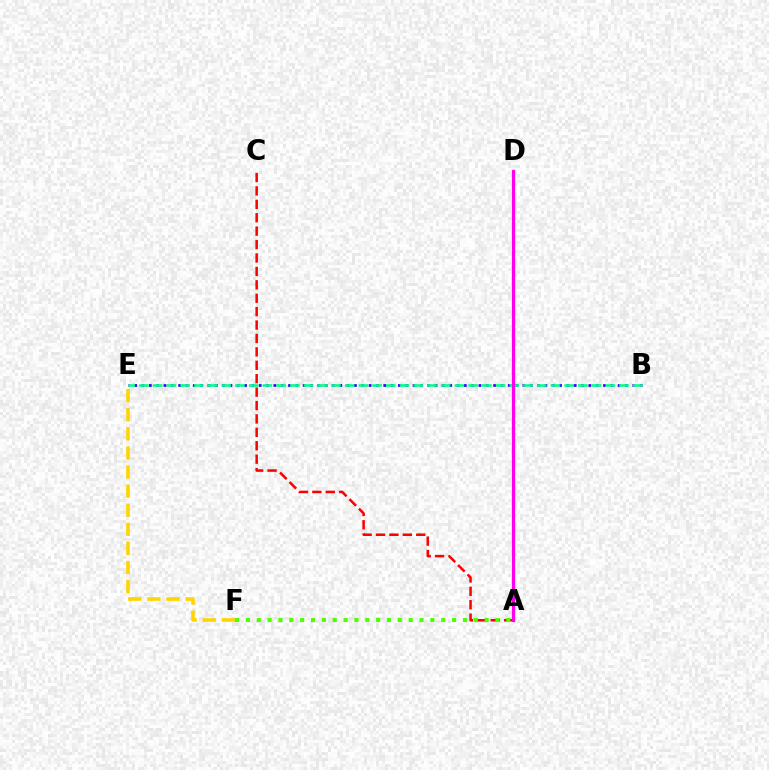{('A', 'C'): [{'color': '#ff0000', 'line_style': 'dashed', 'thickness': 1.82}], ('B', 'E'): [{'color': '#3700ff', 'line_style': 'dotted', 'thickness': 1.99}, {'color': '#00ff86', 'line_style': 'dashed', 'thickness': 1.86}], ('A', 'F'): [{'color': '#4fff00', 'line_style': 'dotted', 'thickness': 2.95}], ('A', 'D'): [{'color': '#009eff', 'line_style': 'solid', 'thickness': 2.07}, {'color': '#ff00ed', 'line_style': 'solid', 'thickness': 2.31}], ('E', 'F'): [{'color': '#ffd500', 'line_style': 'dashed', 'thickness': 2.59}]}